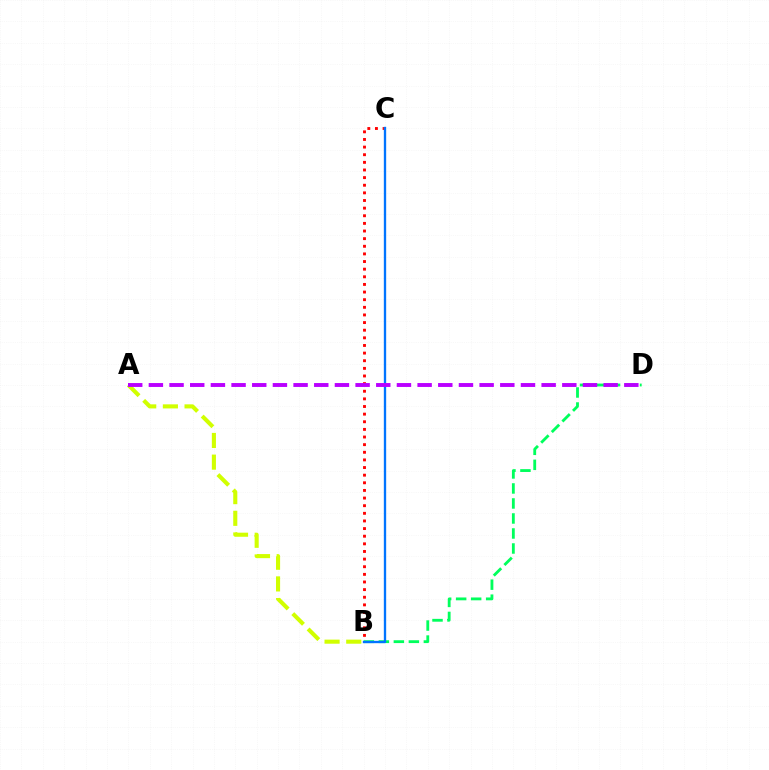{('B', 'D'): [{'color': '#00ff5c', 'line_style': 'dashed', 'thickness': 2.04}], ('A', 'B'): [{'color': '#d1ff00', 'line_style': 'dashed', 'thickness': 2.94}], ('B', 'C'): [{'color': '#ff0000', 'line_style': 'dotted', 'thickness': 2.07}, {'color': '#0074ff', 'line_style': 'solid', 'thickness': 1.68}], ('A', 'D'): [{'color': '#b900ff', 'line_style': 'dashed', 'thickness': 2.81}]}